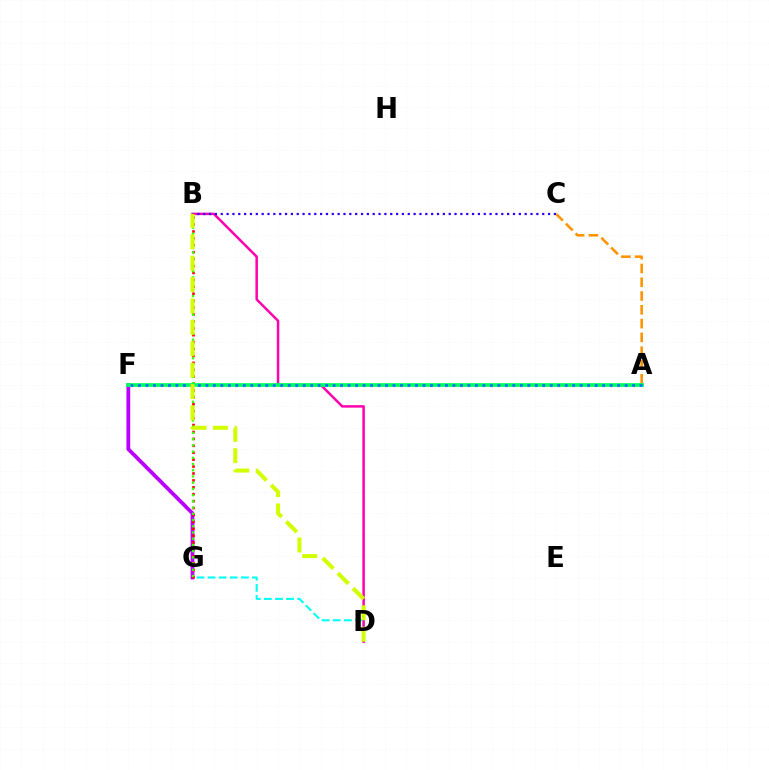{('D', 'G'): [{'color': '#00fff6', 'line_style': 'dashed', 'thickness': 1.51}], ('A', 'C'): [{'color': '#ff9400', 'line_style': 'dashed', 'thickness': 1.87}], ('F', 'G'): [{'color': '#b900ff', 'line_style': 'solid', 'thickness': 2.74}], ('B', 'G'): [{'color': '#ff0000', 'line_style': 'dotted', 'thickness': 1.88}, {'color': '#3dff00', 'line_style': 'dotted', 'thickness': 1.69}], ('B', 'D'): [{'color': '#ff00ac', 'line_style': 'solid', 'thickness': 1.79}, {'color': '#d1ff00', 'line_style': 'dashed', 'thickness': 2.91}], ('A', 'F'): [{'color': '#00ff5c', 'line_style': 'solid', 'thickness': 2.69}, {'color': '#0074ff', 'line_style': 'dotted', 'thickness': 2.03}], ('B', 'C'): [{'color': '#2500ff', 'line_style': 'dotted', 'thickness': 1.59}]}